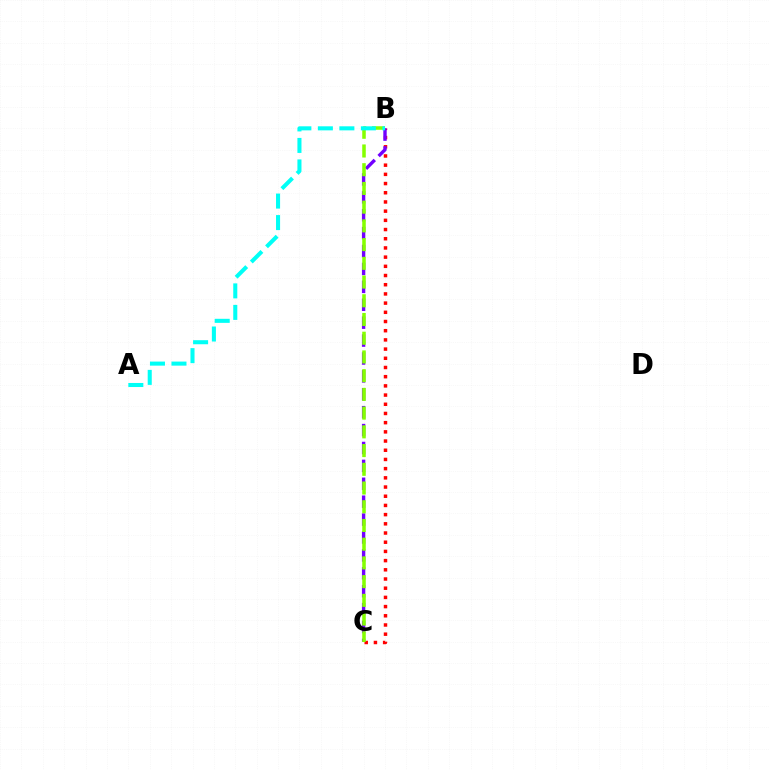{('B', 'C'): [{'color': '#ff0000', 'line_style': 'dotted', 'thickness': 2.5}, {'color': '#7200ff', 'line_style': 'dashed', 'thickness': 2.43}, {'color': '#84ff00', 'line_style': 'dashed', 'thickness': 2.54}], ('A', 'B'): [{'color': '#00fff6', 'line_style': 'dashed', 'thickness': 2.92}]}